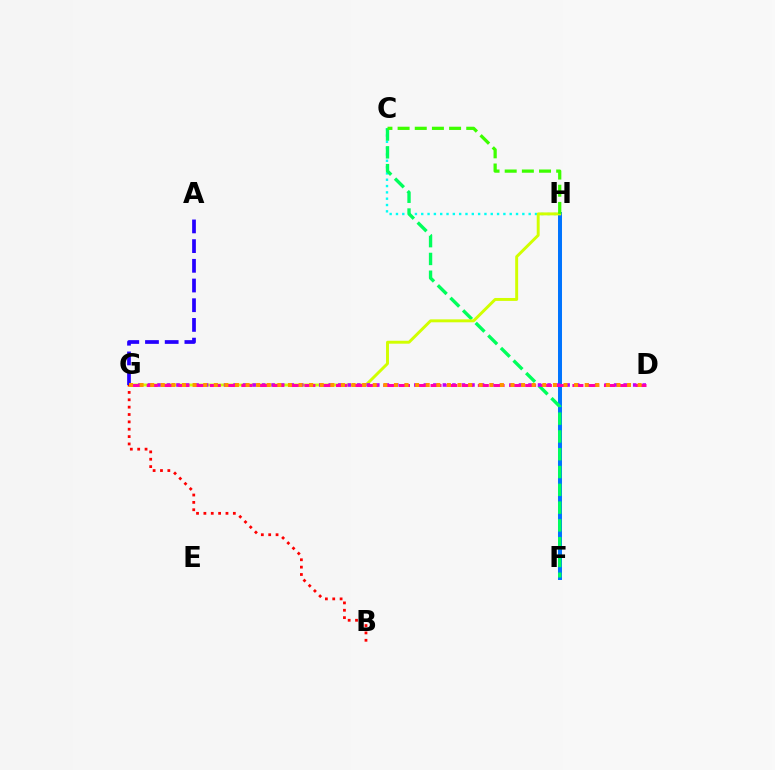{('C', 'H'): [{'color': '#00fff6', 'line_style': 'dotted', 'thickness': 1.72}, {'color': '#3dff00', 'line_style': 'dashed', 'thickness': 2.33}], ('F', 'H'): [{'color': '#0074ff', 'line_style': 'solid', 'thickness': 2.86}], ('C', 'F'): [{'color': '#00ff5c', 'line_style': 'dashed', 'thickness': 2.42}], ('G', 'H'): [{'color': '#d1ff00', 'line_style': 'solid', 'thickness': 2.11}], ('B', 'G'): [{'color': '#ff0000', 'line_style': 'dotted', 'thickness': 2.0}], ('A', 'G'): [{'color': '#2500ff', 'line_style': 'dashed', 'thickness': 2.68}], ('D', 'G'): [{'color': '#b900ff', 'line_style': 'dotted', 'thickness': 2.58}, {'color': '#ff00ac', 'line_style': 'dashed', 'thickness': 2.14}, {'color': '#ff9400', 'line_style': 'dotted', 'thickness': 2.88}]}